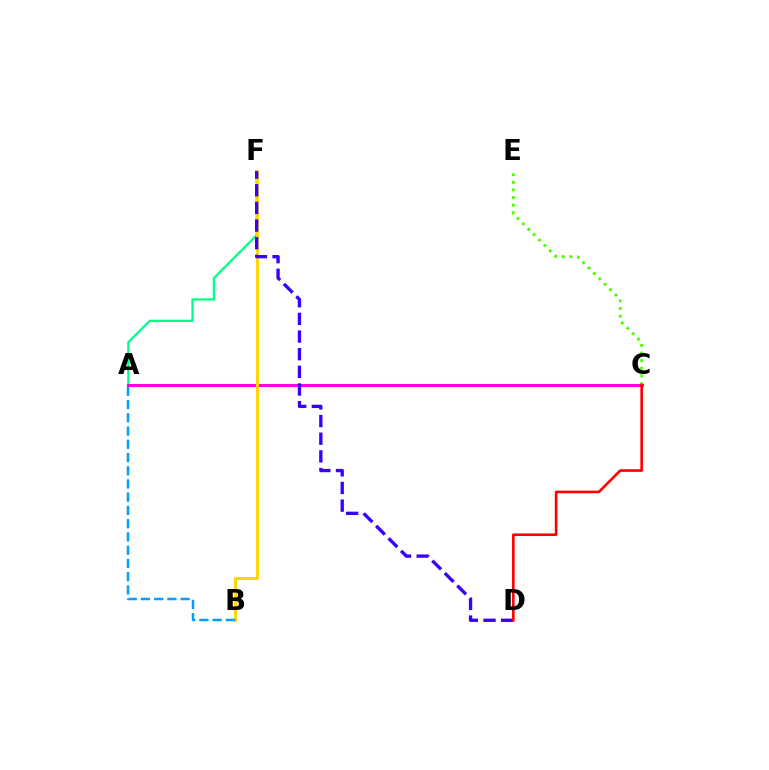{('A', 'F'): [{'color': '#00ff86', 'line_style': 'solid', 'thickness': 1.65}], ('A', 'C'): [{'color': '#ff00ed', 'line_style': 'solid', 'thickness': 2.2}], ('B', 'F'): [{'color': '#ffd500', 'line_style': 'solid', 'thickness': 2.1}], ('D', 'F'): [{'color': '#3700ff', 'line_style': 'dashed', 'thickness': 2.4}], ('C', 'E'): [{'color': '#4fff00', 'line_style': 'dotted', 'thickness': 2.07}], ('C', 'D'): [{'color': '#ff0000', 'line_style': 'solid', 'thickness': 1.88}], ('A', 'B'): [{'color': '#009eff', 'line_style': 'dashed', 'thickness': 1.8}]}